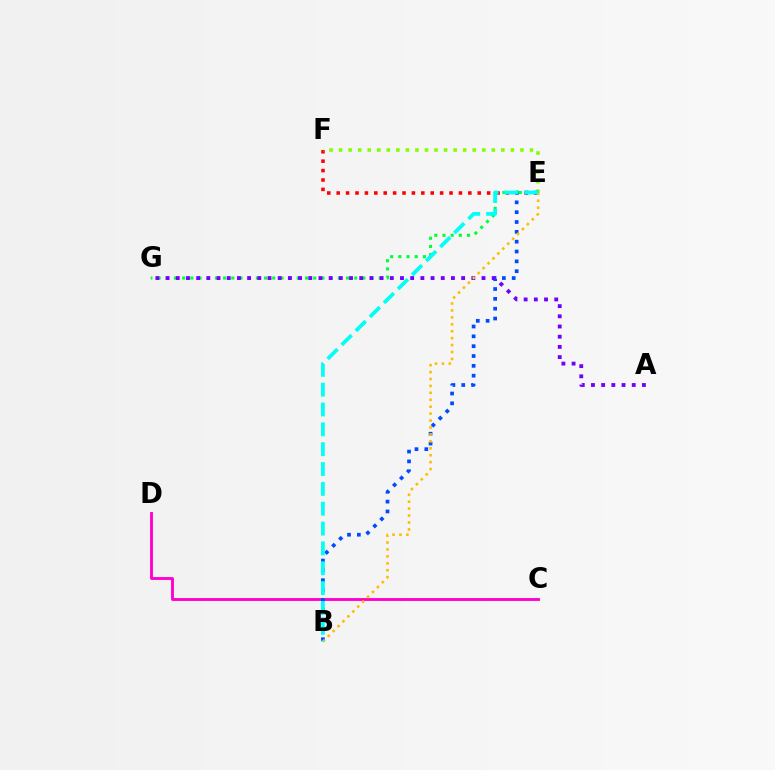{('C', 'D'): [{'color': '#ff00cf', 'line_style': 'solid', 'thickness': 2.07}], ('E', 'F'): [{'color': '#ff0000', 'line_style': 'dotted', 'thickness': 2.55}, {'color': '#84ff00', 'line_style': 'dotted', 'thickness': 2.59}], ('B', 'E'): [{'color': '#004bff', 'line_style': 'dotted', 'thickness': 2.67}, {'color': '#ffbd00', 'line_style': 'dotted', 'thickness': 1.88}, {'color': '#00fff6', 'line_style': 'dashed', 'thickness': 2.7}], ('E', 'G'): [{'color': '#00ff39', 'line_style': 'dotted', 'thickness': 2.23}], ('A', 'G'): [{'color': '#7200ff', 'line_style': 'dotted', 'thickness': 2.77}]}